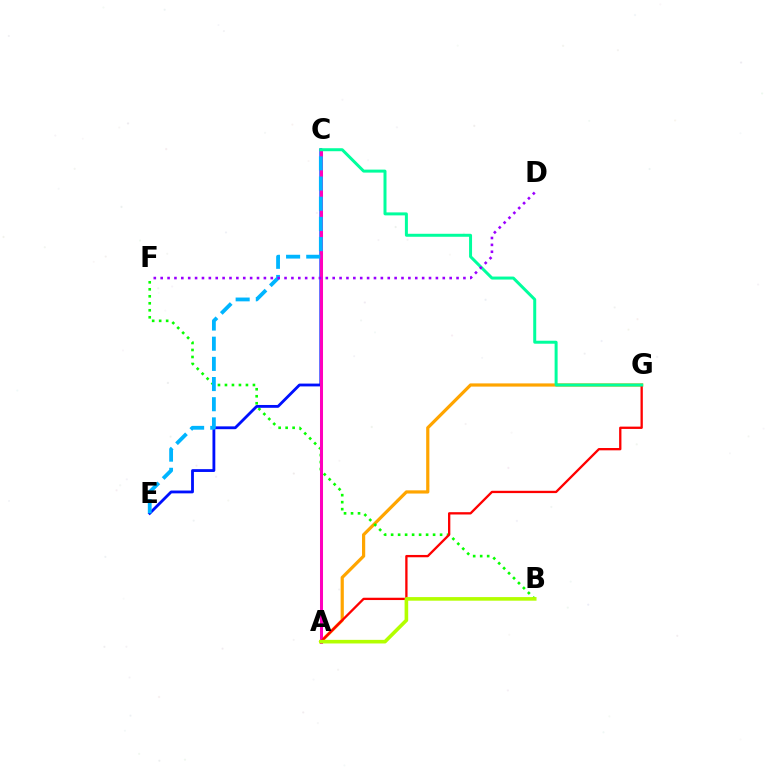{('A', 'G'): [{'color': '#ffa500', 'line_style': 'solid', 'thickness': 2.31}, {'color': '#ff0000', 'line_style': 'solid', 'thickness': 1.67}], ('B', 'F'): [{'color': '#08ff00', 'line_style': 'dotted', 'thickness': 1.9}], ('C', 'E'): [{'color': '#0010ff', 'line_style': 'solid', 'thickness': 2.03}, {'color': '#00b5ff', 'line_style': 'dashed', 'thickness': 2.74}], ('A', 'C'): [{'color': '#ff00bd', 'line_style': 'solid', 'thickness': 2.18}], ('C', 'G'): [{'color': '#00ff9d', 'line_style': 'solid', 'thickness': 2.15}], ('D', 'F'): [{'color': '#9b00ff', 'line_style': 'dotted', 'thickness': 1.87}], ('A', 'B'): [{'color': '#b3ff00', 'line_style': 'solid', 'thickness': 2.59}]}